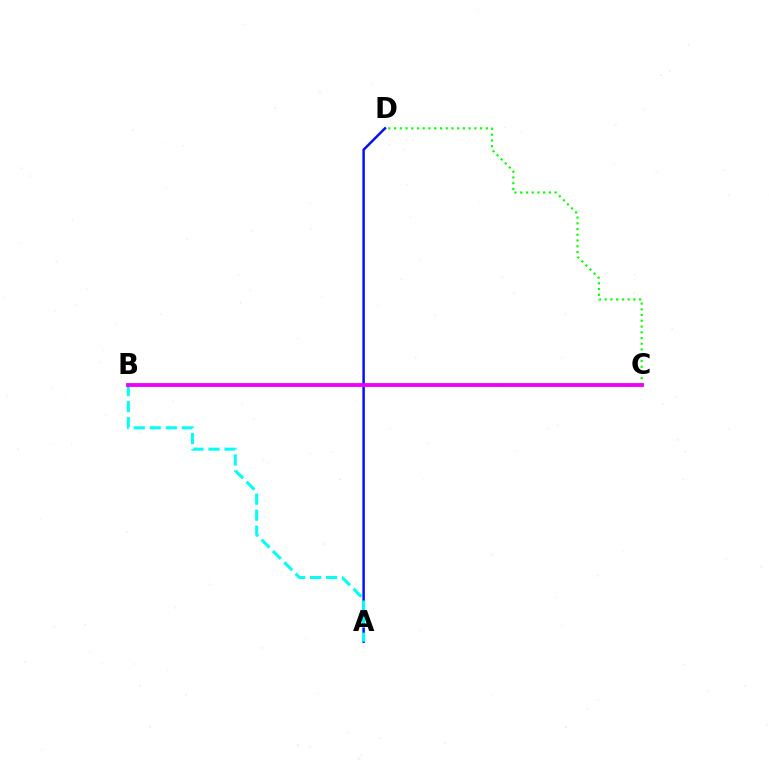{('B', 'C'): [{'color': '#ff0000', 'line_style': 'dotted', 'thickness': 2.18}, {'color': '#fcf500', 'line_style': 'solid', 'thickness': 1.98}, {'color': '#ee00ff', 'line_style': 'solid', 'thickness': 2.77}], ('C', 'D'): [{'color': '#08ff00', 'line_style': 'dotted', 'thickness': 1.56}], ('A', 'D'): [{'color': '#0010ff', 'line_style': 'solid', 'thickness': 1.78}], ('A', 'B'): [{'color': '#00fff6', 'line_style': 'dashed', 'thickness': 2.18}]}